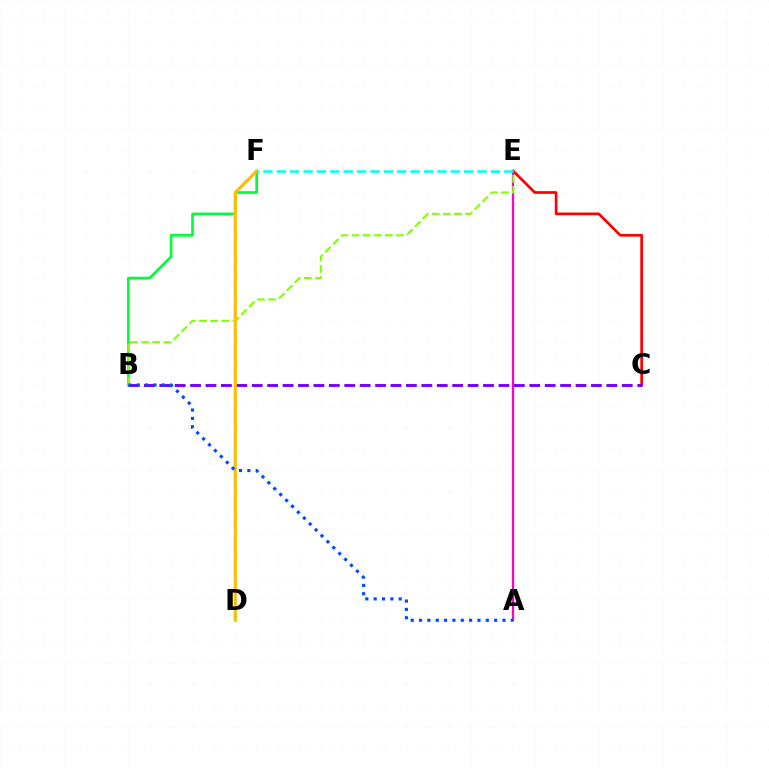{('A', 'E'): [{'color': '#ff00cf', 'line_style': 'solid', 'thickness': 1.61}], ('B', 'F'): [{'color': '#00ff39', 'line_style': 'solid', 'thickness': 1.92}], ('C', 'E'): [{'color': '#ff0000', 'line_style': 'solid', 'thickness': 1.95}], ('B', 'C'): [{'color': '#7200ff', 'line_style': 'dashed', 'thickness': 2.09}], ('B', 'E'): [{'color': '#84ff00', 'line_style': 'dashed', 'thickness': 1.51}], ('D', 'F'): [{'color': '#ffbd00', 'line_style': 'solid', 'thickness': 2.24}], ('A', 'B'): [{'color': '#004bff', 'line_style': 'dotted', 'thickness': 2.27}], ('E', 'F'): [{'color': '#00fff6', 'line_style': 'dashed', 'thickness': 1.82}]}